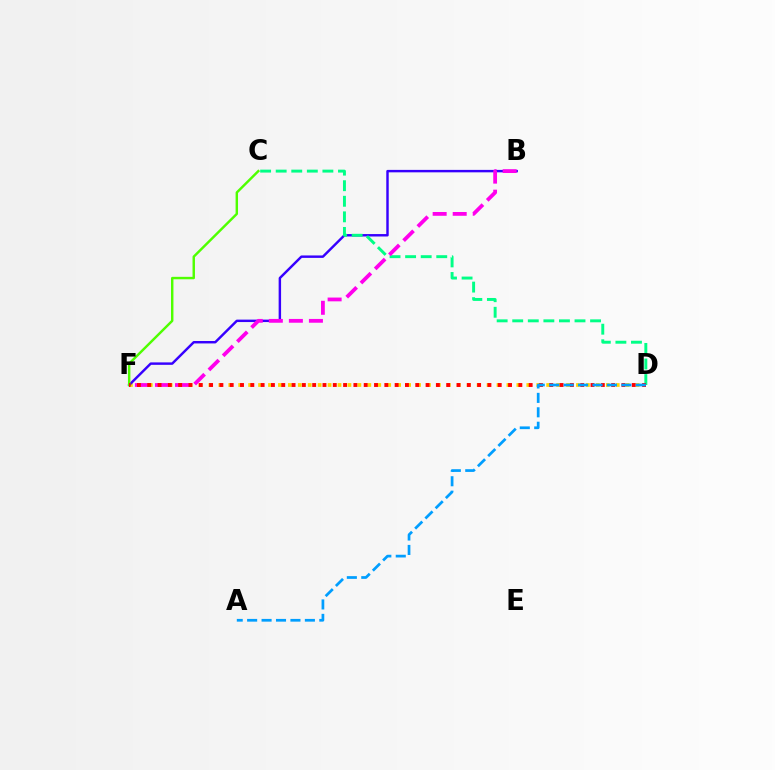{('D', 'F'): [{'color': '#ffd500', 'line_style': 'dotted', 'thickness': 2.7}, {'color': '#ff0000', 'line_style': 'dotted', 'thickness': 2.8}], ('B', 'F'): [{'color': '#3700ff', 'line_style': 'solid', 'thickness': 1.76}, {'color': '#ff00ed', 'line_style': 'dashed', 'thickness': 2.72}], ('C', 'D'): [{'color': '#00ff86', 'line_style': 'dashed', 'thickness': 2.12}], ('C', 'F'): [{'color': '#4fff00', 'line_style': 'solid', 'thickness': 1.75}], ('A', 'D'): [{'color': '#009eff', 'line_style': 'dashed', 'thickness': 1.96}]}